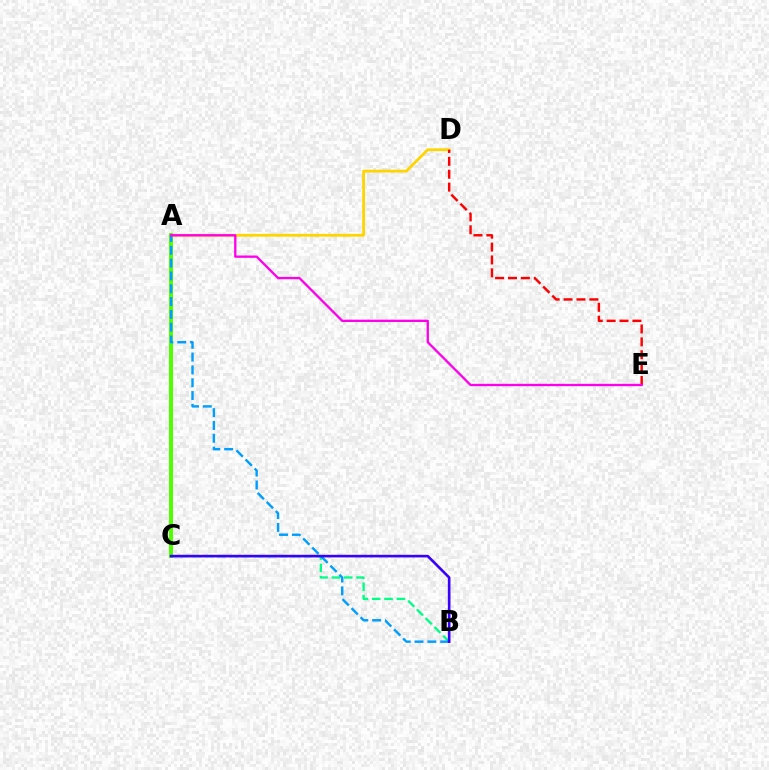{('A', 'D'): [{'color': '#ffd500', 'line_style': 'solid', 'thickness': 2.0}], ('A', 'C'): [{'color': '#4fff00', 'line_style': 'solid', 'thickness': 2.87}], ('D', 'E'): [{'color': '#ff0000', 'line_style': 'dashed', 'thickness': 1.75}], ('B', 'C'): [{'color': '#00ff86', 'line_style': 'dashed', 'thickness': 1.68}, {'color': '#3700ff', 'line_style': 'solid', 'thickness': 1.89}], ('A', 'B'): [{'color': '#009eff', 'line_style': 'dashed', 'thickness': 1.74}], ('A', 'E'): [{'color': '#ff00ed', 'line_style': 'solid', 'thickness': 1.67}]}